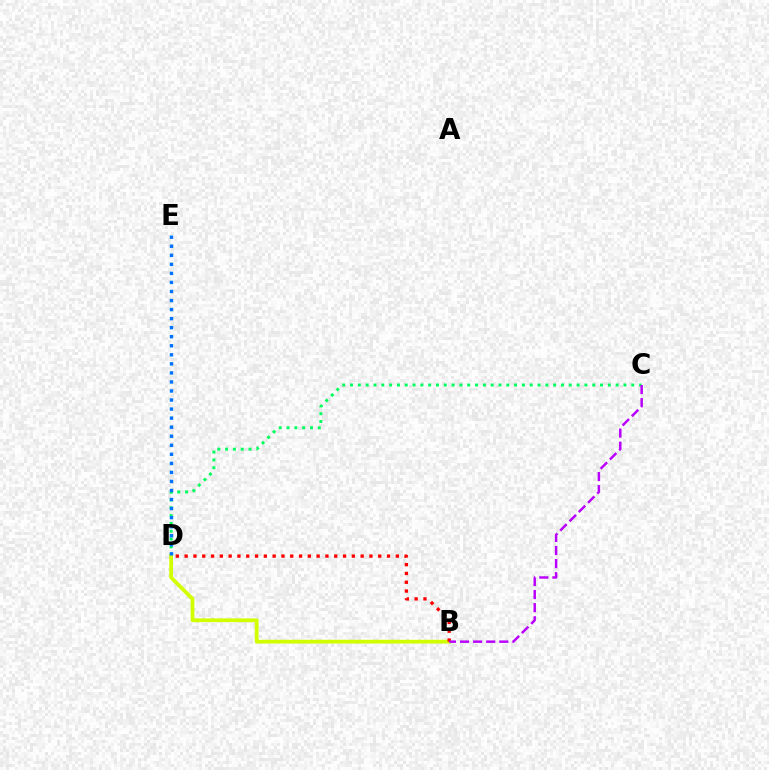{('C', 'D'): [{'color': '#00ff5c', 'line_style': 'dotted', 'thickness': 2.12}], ('B', 'D'): [{'color': '#d1ff00', 'line_style': 'solid', 'thickness': 2.73}, {'color': '#ff0000', 'line_style': 'dotted', 'thickness': 2.39}], ('D', 'E'): [{'color': '#0074ff', 'line_style': 'dotted', 'thickness': 2.46}], ('B', 'C'): [{'color': '#b900ff', 'line_style': 'dashed', 'thickness': 1.78}]}